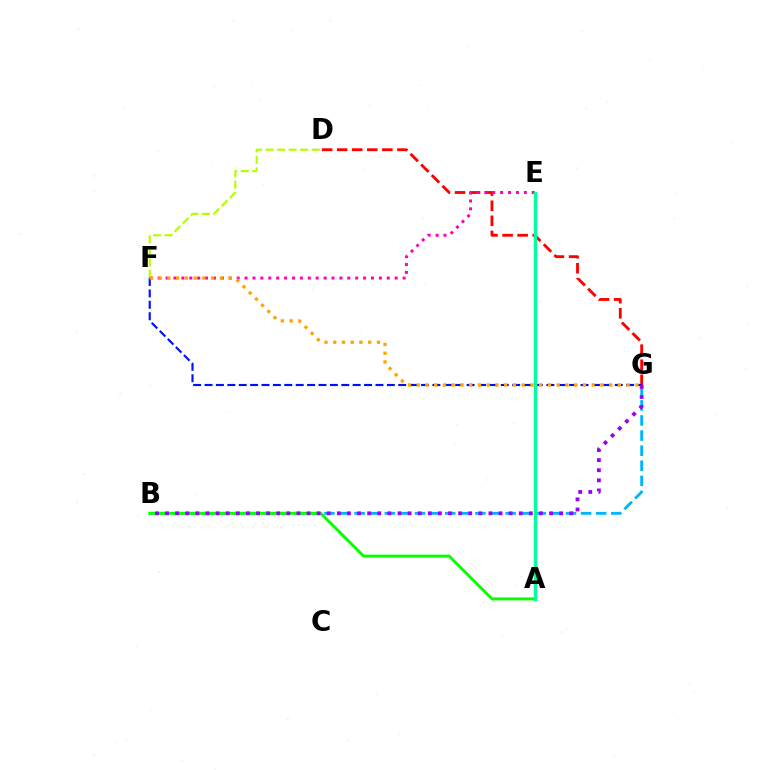{('B', 'G'): [{'color': '#00b5ff', 'line_style': 'dashed', 'thickness': 2.05}, {'color': '#9b00ff', 'line_style': 'dotted', 'thickness': 2.75}], ('D', 'G'): [{'color': '#ff0000', 'line_style': 'dashed', 'thickness': 2.05}], ('D', 'F'): [{'color': '#b3ff00', 'line_style': 'dashed', 'thickness': 1.57}], ('A', 'B'): [{'color': '#08ff00', 'line_style': 'solid', 'thickness': 2.11}], ('F', 'G'): [{'color': '#0010ff', 'line_style': 'dashed', 'thickness': 1.55}, {'color': '#ffa500', 'line_style': 'dotted', 'thickness': 2.38}], ('E', 'F'): [{'color': '#ff00bd', 'line_style': 'dotted', 'thickness': 2.15}], ('A', 'E'): [{'color': '#00ff9d', 'line_style': 'solid', 'thickness': 2.43}]}